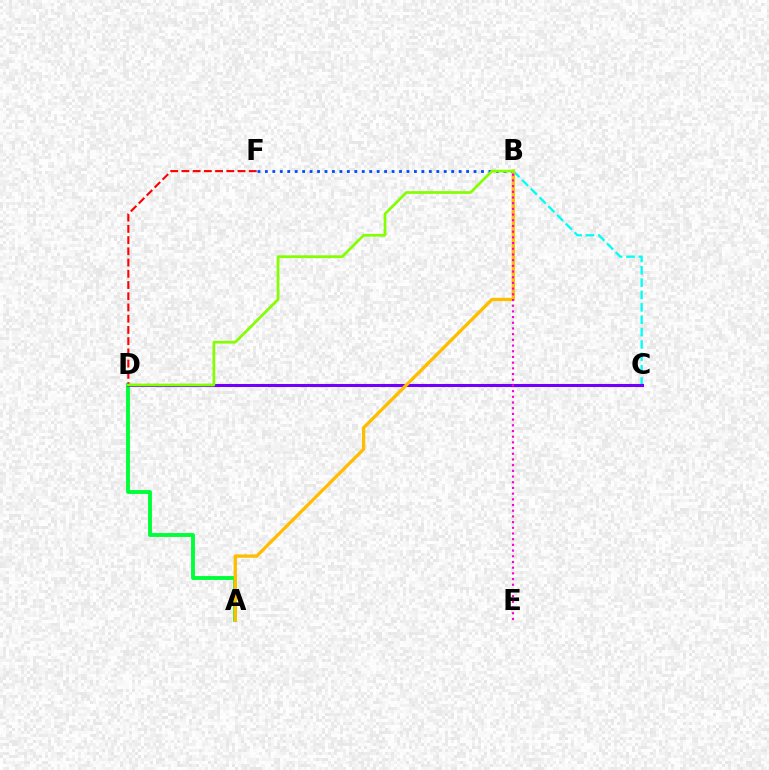{('B', 'C'): [{'color': '#00fff6', 'line_style': 'dashed', 'thickness': 1.68}], ('A', 'D'): [{'color': '#00ff39', 'line_style': 'solid', 'thickness': 2.79}], ('D', 'F'): [{'color': '#ff0000', 'line_style': 'dashed', 'thickness': 1.52}], ('B', 'F'): [{'color': '#004bff', 'line_style': 'dotted', 'thickness': 2.02}], ('C', 'D'): [{'color': '#7200ff', 'line_style': 'solid', 'thickness': 2.21}], ('A', 'B'): [{'color': '#ffbd00', 'line_style': 'solid', 'thickness': 2.37}], ('B', 'E'): [{'color': '#ff00cf', 'line_style': 'dotted', 'thickness': 1.55}], ('B', 'D'): [{'color': '#84ff00', 'line_style': 'solid', 'thickness': 1.96}]}